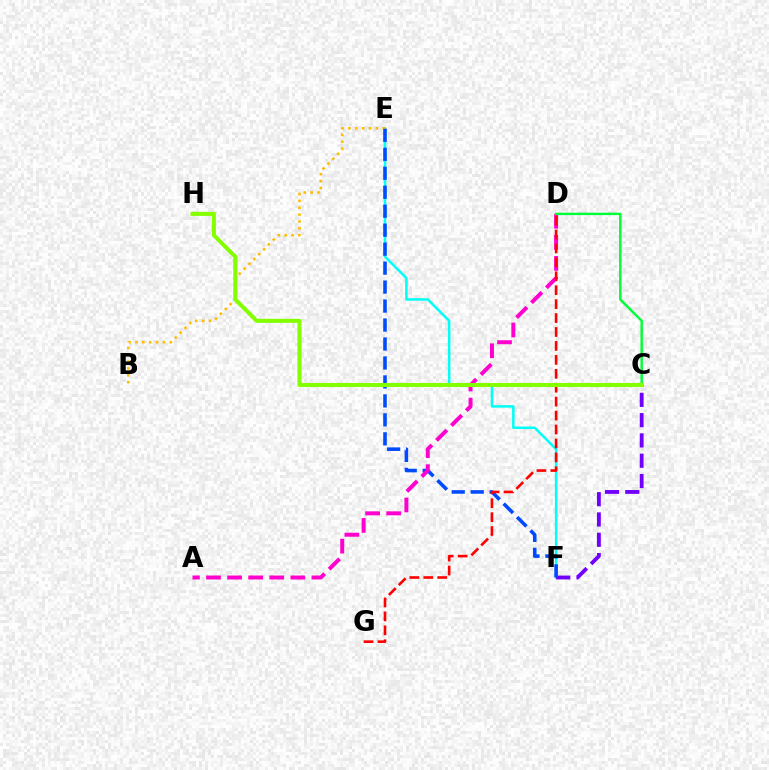{('E', 'F'): [{'color': '#00fff6', 'line_style': 'solid', 'thickness': 1.81}, {'color': '#004bff', 'line_style': 'dashed', 'thickness': 2.58}], ('C', 'F'): [{'color': '#7200ff', 'line_style': 'dashed', 'thickness': 2.76}], ('B', 'E'): [{'color': '#ffbd00', 'line_style': 'dotted', 'thickness': 1.87}], ('A', 'D'): [{'color': '#ff00cf', 'line_style': 'dashed', 'thickness': 2.86}], ('C', 'D'): [{'color': '#00ff39', 'line_style': 'solid', 'thickness': 1.76}], ('D', 'G'): [{'color': '#ff0000', 'line_style': 'dashed', 'thickness': 1.89}], ('C', 'H'): [{'color': '#84ff00', 'line_style': 'solid', 'thickness': 2.91}]}